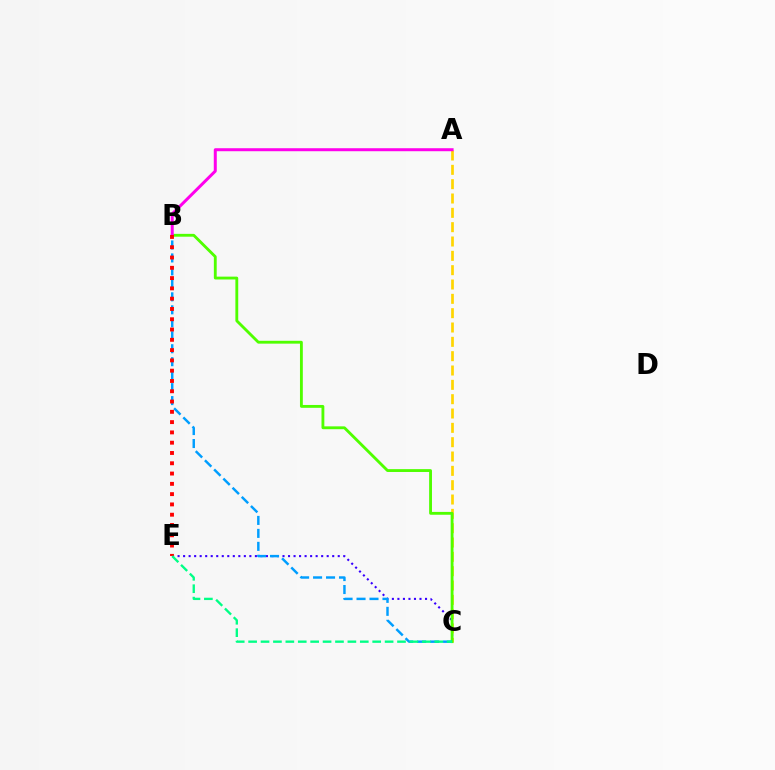{('C', 'E'): [{'color': '#3700ff', 'line_style': 'dotted', 'thickness': 1.5}, {'color': '#00ff86', 'line_style': 'dashed', 'thickness': 1.69}], ('A', 'C'): [{'color': '#ffd500', 'line_style': 'dashed', 'thickness': 1.95}], ('B', 'C'): [{'color': '#4fff00', 'line_style': 'solid', 'thickness': 2.05}, {'color': '#009eff', 'line_style': 'dashed', 'thickness': 1.76}], ('A', 'B'): [{'color': '#ff00ed', 'line_style': 'solid', 'thickness': 2.16}], ('B', 'E'): [{'color': '#ff0000', 'line_style': 'dotted', 'thickness': 2.8}]}